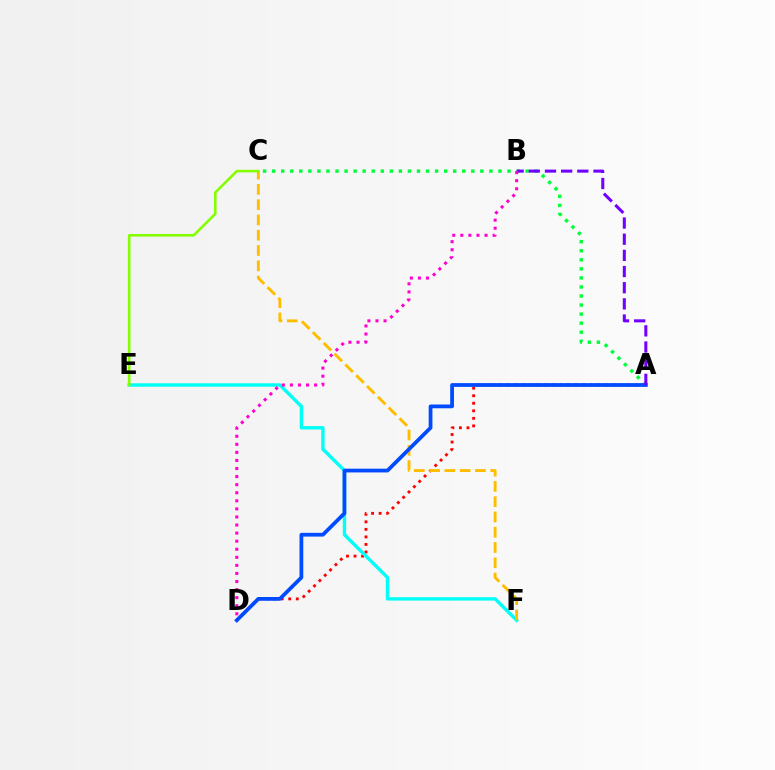{('A', 'D'): [{'color': '#ff0000', 'line_style': 'dotted', 'thickness': 2.05}, {'color': '#004bff', 'line_style': 'solid', 'thickness': 2.7}], ('A', 'C'): [{'color': '#00ff39', 'line_style': 'dotted', 'thickness': 2.46}], ('E', 'F'): [{'color': '#00fff6', 'line_style': 'solid', 'thickness': 2.44}], ('C', 'F'): [{'color': '#ffbd00', 'line_style': 'dashed', 'thickness': 2.08}], ('A', 'B'): [{'color': '#7200ff', 'line_style': 'dashed', 'thickness': 2.2}], ('C', 'E'): [{'color': '#84ff00', 'line_style': 'solid', 'thickness': 1.87}], ('B', 'D'): [{'color': '#ff00cf', 'line_style': 'dotted', 'thickness': 2.19}]}